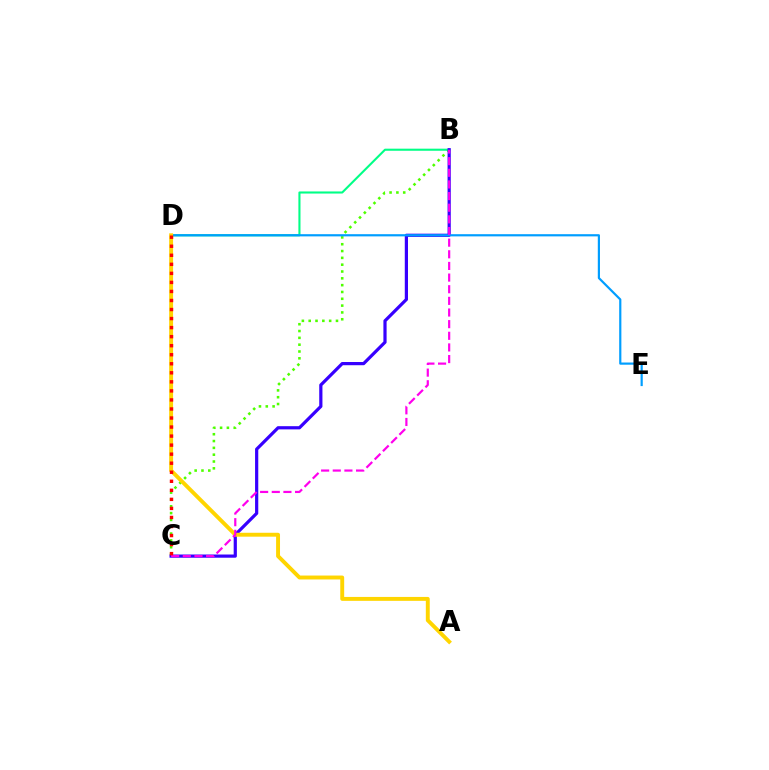{('B', 'C'): [{'color': '#4fff00', 'line_style': 'dotted', 'thickness': 1.85}, {'color': '#3700ff', 'line_style': 'solid', 'thickness': 2.31}, {'color': '#ff00ed', 'line_style': 'dashed', 'thickness': 1.58}], ('B', 'D'): [{'color': '#00ff86', 'line_style': 'solid', 'thickness': 1.51}], ('D', 'E'): [{'color': '#009eff', 'line_style': 'solid', 'thickness': 1.57}], ('A', 'D'): [{'color': '#ffd500', 'line_style': 'solid', 'thickness': 2.82}], ('C', 'D'): [{'color': '#ff0000', 'line_style': 'dotted', 'thickness': 2.46}]}